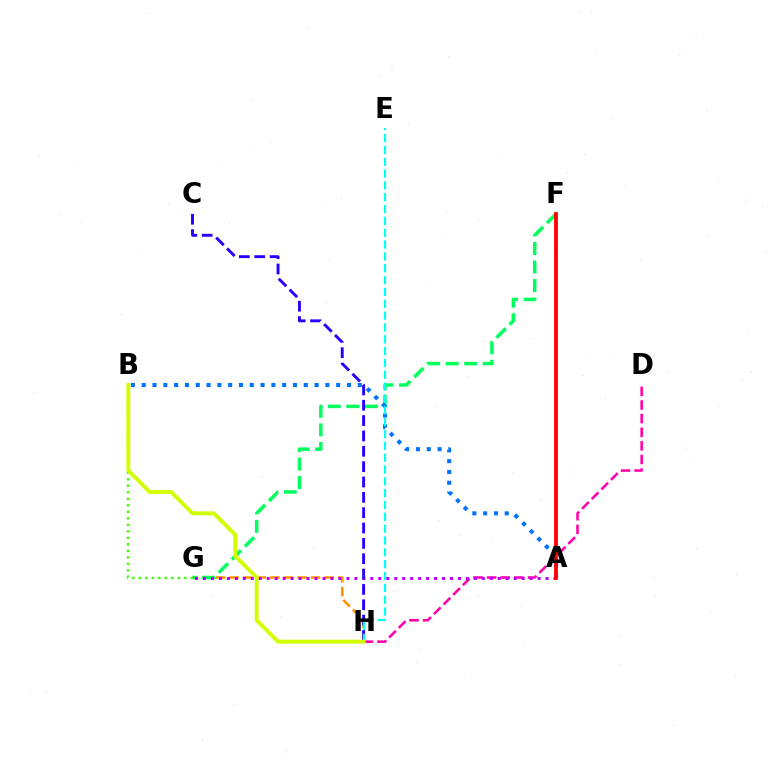{('D', 'H'): [{'color': '#ff00ac', 'line_style': 'dashed', 'thickness': 1.85}], ('B', 'G'): [{'color': '#3dff00', 'line_style': 'dotted', 'thickness': 1.77}], ('G', 'H'): [{'color': '#ff9400', 'line_style': 'dashed', 'thickness': 1.84}], ('F', 'G'): [{'color': '#00ff5c', 'line_style': 'dashed', 'thickness': 2.51}], ('A', 'B'): [{'color': '#0074ff', 'line_style': 'dotted', 'thickness': 2.94}], ('A', 'G'): [{'color': '#b900ff', 'line_style': 'dotted', 'thickness': 2.16}], ('C', 'H'): [{'color': '#2500ff', 'line_style': 'dashed', 'thickness': 2.09}], ('E', 'H'): [{'color': '#00fff6', 'line_style': 'dashed', 'thickness': 1.61}], ('A', 'F'): [{'color': '#ff0000', 'line_style': 'solid', 'thickness': 2.74}], ('B', 'H'): [{'color': '#d1ff00', 'line_style': 'solid', 'thickness': 2.82}]}